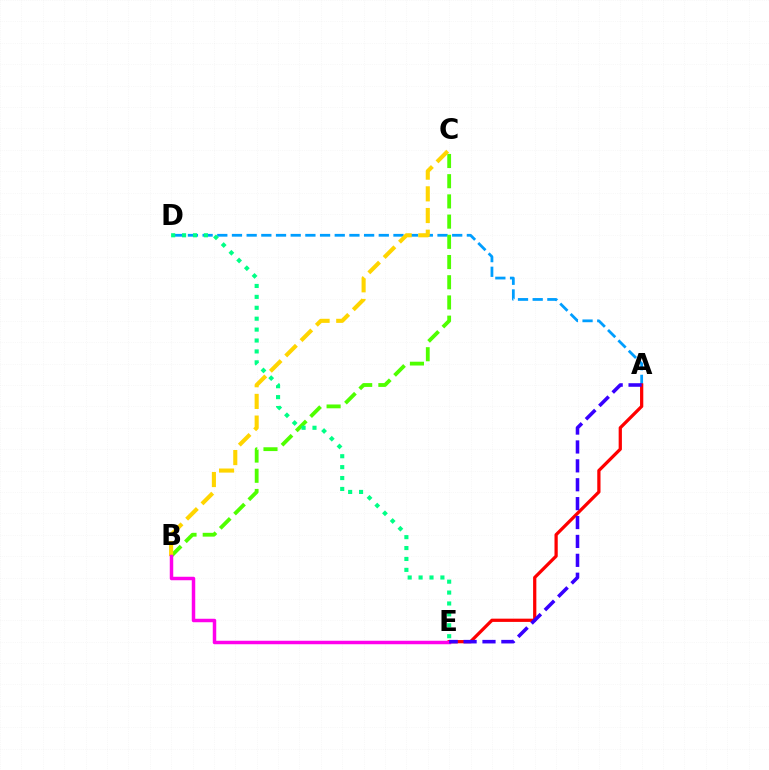{('A', 'D'): [{'color': '#009eff', 'line_style': 'dashed', 'thickness': 1.99}], ('A', 'E'): [{'color': '#ff0000', 'line_style': 'solid', 'thickness': 2.34}, {'color': '#3700ff', 'line_style': 'dashed', 'thickness': 2.57}], ('B', 'C'): [{'color': '#4fff00', 'line_style': 'dashed', 'thickness': 2.75}, {'color': '#ffd500', 'line_style': 'dashed', 'thickness': 2.95}], ('D', 'E'): [{'color': '#00ff86', 'line_style': 'dotted', 'thickness': 2.96}], ('B', 'E'): [{'color': '#ff00ed', 'line_style': 'solid', 'thickness': 2.5}]}